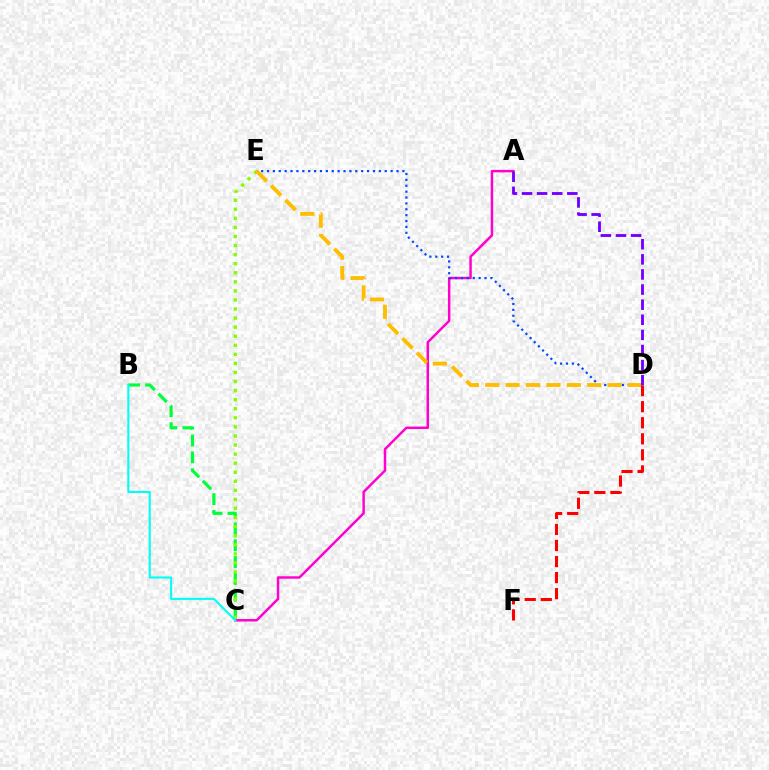{('A', 'C'): [{'color': '#ff00cf', 'line_style': 'solid', 'thickness': 1.78}], ('D', 'E'): [{'color': '#004bff', 'line_style': 'dotted', 'thickness': 1.6}, {'color': '#ffbd00', 'line_style': 'dashed', 'thickness': 2.77}], ('B', 'C'): [{'color': '#00ff39', 'line_style': 'dashed', 'thickness': 2.29}, {'color': '#00fff6', 'line_style': 'solid', 'thickness': 1.51}], ('C', 'E'): [{'color': '#84ff00', 'line_style': 'dotted', 'thickness': 2.46}], ('A', 'D'): [{'color': '#7200ff', 'line_style': 'dashed', 'thickness': 2.05}], ('D', 'F'): [{'color': '#ff0000', 'line_style': 'dashed', 'thickness': 2.18}]}